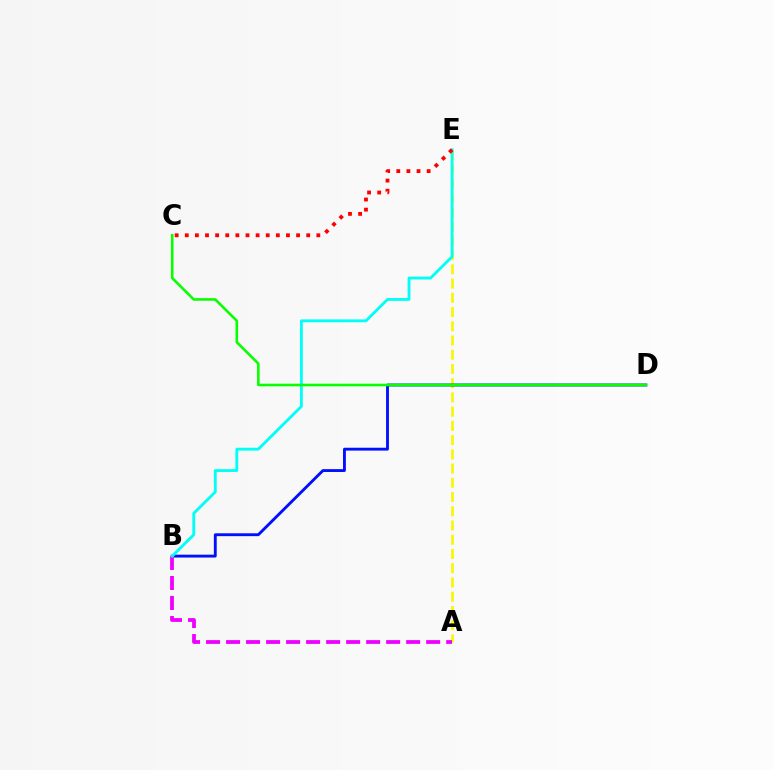{('A', 'E'): [{'color': '#fcf500', 'line_style': 'dashed', 'thickness': 1.93}], ('B', 'D'): [{'color': '#0010ff', 'line_style': 'solid', 'thickness': 2.06}], ('A', 'B'): [{'color': '#ee00ff', 'line_style': 'dashed', 'thickness': 2.72}], ('B', 'E'): [{'color': '#00fff6', 'line_style': 'solid', 'thickness': 2.04}], ('C', 'E'): [{'color': '#ff0000', 'line_style': 'dotted', 'thickness': 2.75}], ('C', 'D'): [{'color': '#08ff00', 'line_style': 'solid', 'thickness': 1.87}]}